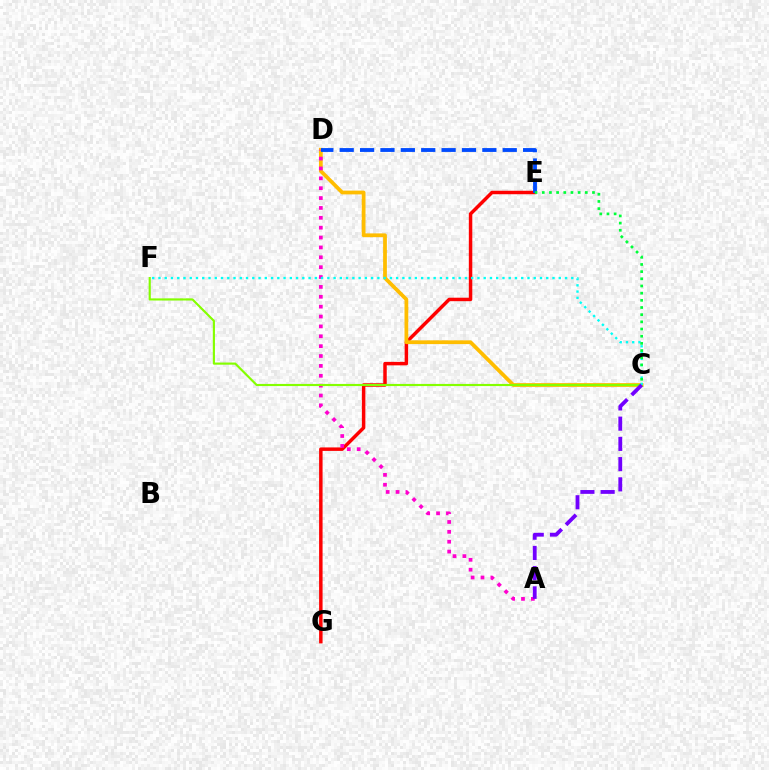{('E', 'G'): [{'color': '#ff0000', 'line_style': 'solid', 'thickness': 2.5}], ('C', 'D'): [{'color': '#ffbd00', 'line_style': 'solid', 'thickness': 2.71}], ('A', 'D'): [{'color': '#ff00cf', 'line_style': 'dotted', 'thickness': 2.68}], ('C', 'F'): [{'color': '#84ff00', 'line_style': 'solid', 'thickness': 1.55}, {'color': '#00fff6', 'line_style': 'dotted', 'thickness': 1.7}], ('D', 'E'): [{'color': '#004bff', 'line_style': 'dashed', 'thickness': 2.77}], ('A', 'C'): [{'color': '#7200ff', 'line_style': 'dashed', 'thickness': 2.75}], ('C', 'E'): [{'color': '#00ff39', 'line_style': 'dotted', 'thickness': 1.95}]}